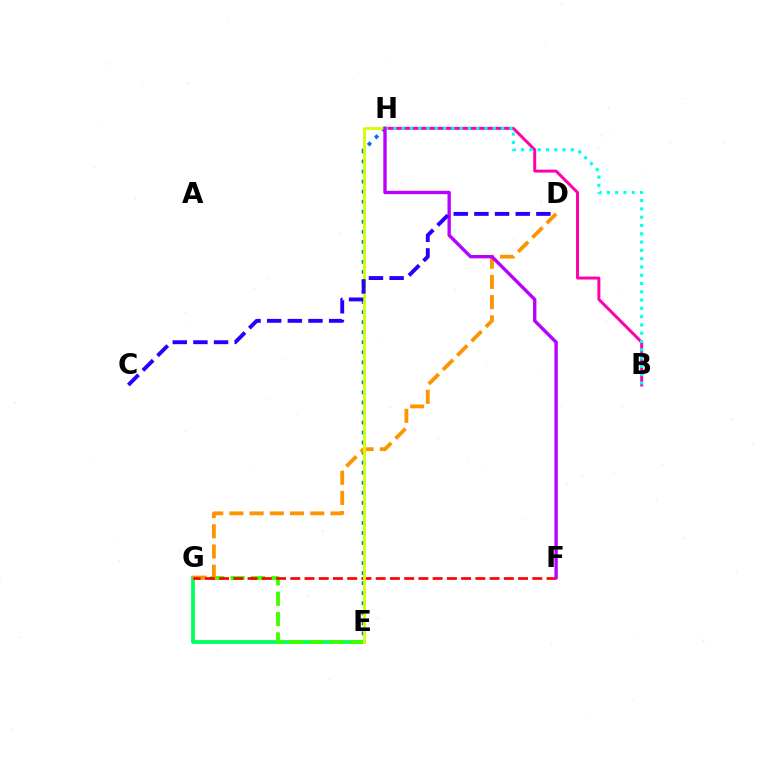{('E', 'G'): [{'color': '#00ff5c', 'line_style': 'solid', 'thickness': 2.72}, {'color': '#3dff00', 'line_style': 'dashed', 'thickness': 2.77}], ('B', 'H'): [{'color': '#ff00ac', 'line_style': 'solid', 'thickness': 2.13}, {'color': '#00fff6', 'line_style': 'dotted', 'thickness': 2.25}], ('E', 'H'): [{'color': '#0074ff', 'line_style': 'dotted', 'thickness': 2.73}, {'color': '#d1ff00', 'line_style': 'solid', 'thickness': 2.03}], ('D', 'G'): [{'color': '#ff9400', 'line_style': 'dashed', 'thickness': 2.74}], ('F', 'G'): [{'color': '#ff0000', 'line_style': 'dashed', 'thickness': 1.93}], ('F', 'H'): [{'color': '#b900ff', 'line_style': 'solid', 'thickness': 2.42}], ('C', 'D'): [{'color': '#2500ff', 'line_style': 'dashed', 'thickness': 2.81}]}